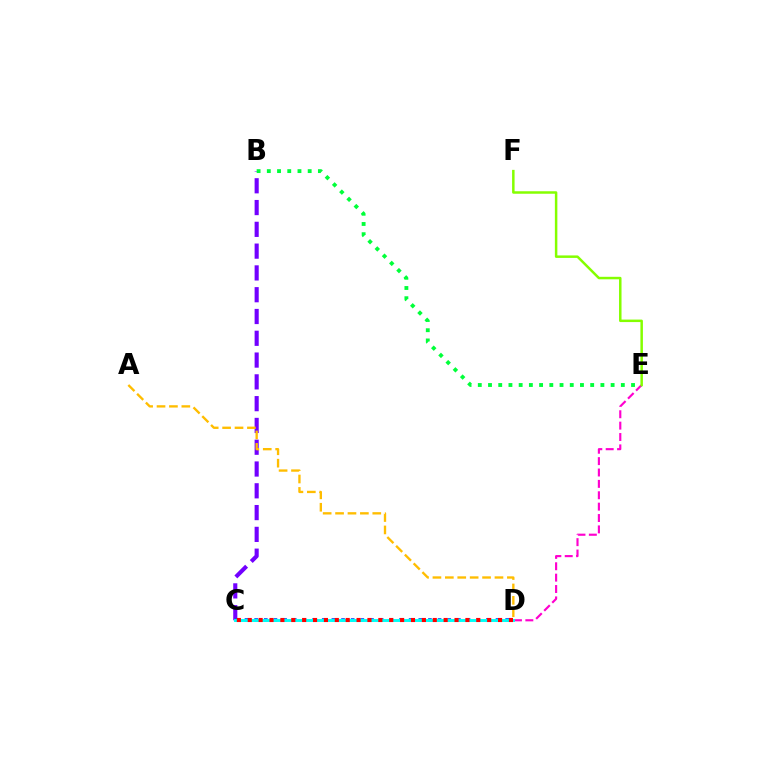{('D', 'E'): [{'color': '#ff00cf', 'line_style': 'dashed', 'thickness': 1.55}], ('B', 'C'): [{'color': '#7200ff', 'line_style': 'dashed', 'thickness': 2.96}], ('B', 'E'): [{'color': '#00ff39', 'line_style': 'dotted', 'thickness': 2.78}], ('C', 'D'): [{'color': '#004bff', 'line_style': 'dotted', 'thickness': 2.62}, {'color': '#00fff6', 'line_style': 'solid', 'thickness': 2.1}, {'color': '#ff0000', 'line_style': 'dotted', 'thickness': 2.96}], ('E', 'F'): [{'color': '#84ff00', 'line_style': 'solid', 'thickness': 1.79}], ('A', 'D'): [{'color': '#ffbd00', 'line_style': 'dashed', 'thickness': 1.69}]}